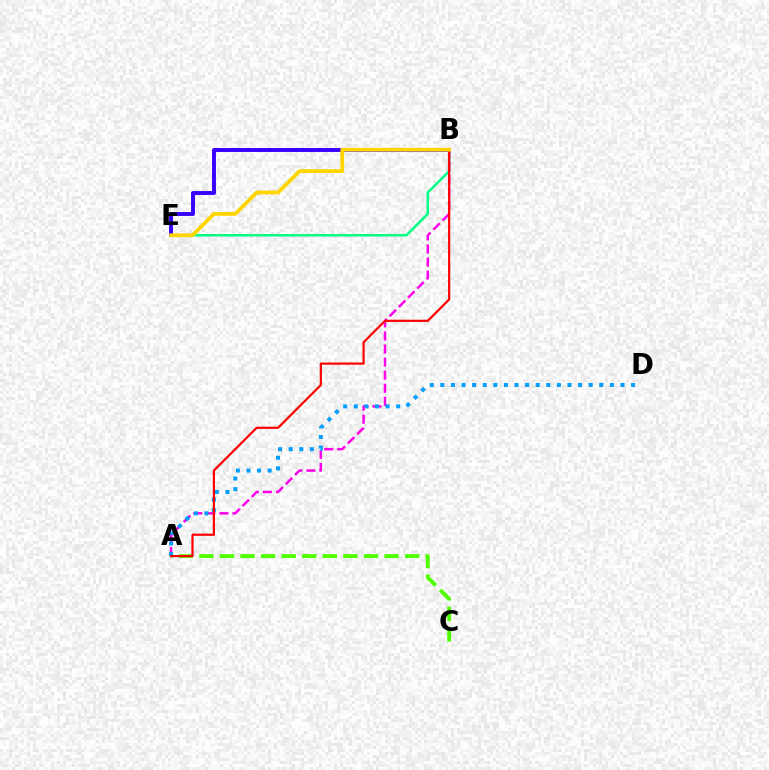{('B', 'E'): [{'color': '#00ff86', 'line_style': 'solid', 'thickness': 1.79}, {'color': '#3700ff', 'line_style': 'solid', 'thickness': 2.82}, {'color': '#ffd500', 'line_style': 'solid', 'thickness': 2.72}], ('A', 'B'): [{'color': '#ff00ed', 'line_style': 'dashed', 'thickness': 1.78}, {'color': '#ff0000', 'line_style': 'solid', 'thickness': 1.58}], ('A', 'C'): [{'color': '#4fff00', 'line_style': 'dashed', 'thickness': 2.8}], ('A', 'D'): [{'color': '#009eff', 'line_style': 'dotted', 'thickness': 2.88}]}